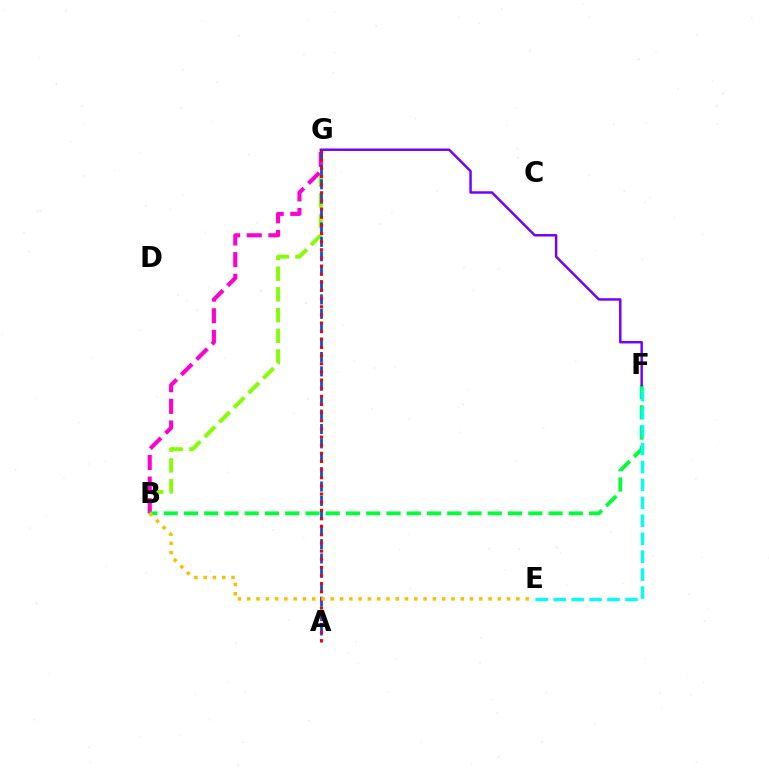{('B', 'G'): [{'color': '#84ff00', 'line_style': 'dashed', 'thickness': 2.81}, {'color': '#ff00cf', 'line_style': 'dashed', 'thickness': 2.94}], ('A', 'G'): [{'color': '#004bff', 'line_style': 'dashed', 'thickness': 1.96}, {'color': '#ff0000', 'line_style': 'dotted', 'thickness': 2.21}], ('B', 'F'): [{'color': '#00ff39', 'line_style': 'dashed', 'thickness': 2.75}], ('E', 'F'): [{'color': '#00fff6', 'line_style': 'dashed', 'thickness': 2.44}], ('B', 'E'): [{'color': '#ffbd00', 'line_style': 'dotted', 'thickness': 2.52}], ('F', 'G'): [{'color': '#7200ff', 'line_style': 'solid', 'thickness': 1.77}]}